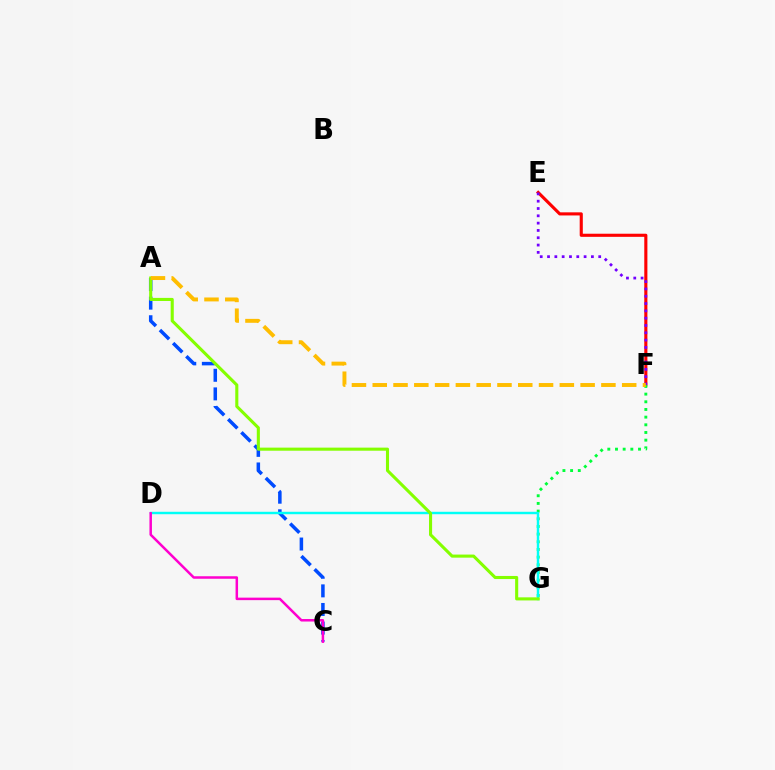{('E', 'F'): [{'color': '#ff0000', 'line_style': 'solid', 'thickness': 2.24}, {'color': '#7200ff', 'line_style': 'dotted', 'thickness': 1.99}], ('A', 'C'): [{'color': '#004bff', 'line_style': 'dashed', 'thickness': 2.53}], ('F', 'G'): [{'color': '#00ff39', 'line_style': 'dotted', 'thickness': 2.08}], ('D', 'G'): [{'color': '#00fff6', 'line_style': 'solid', 'thickness': 1.75}], ('A', 'G'): [{'color': '#84ff00', 'line_style': 'solid', 'thickness': 2.22}], ('A', 'F'): [{'color': '#ffbd00', 'line_style': 'dashed', 'thickness': 2.82}], ('C', 'D'): [{'color': '#ff00cf', 'line_style': 'solid', 'thickness': 1.8}]}